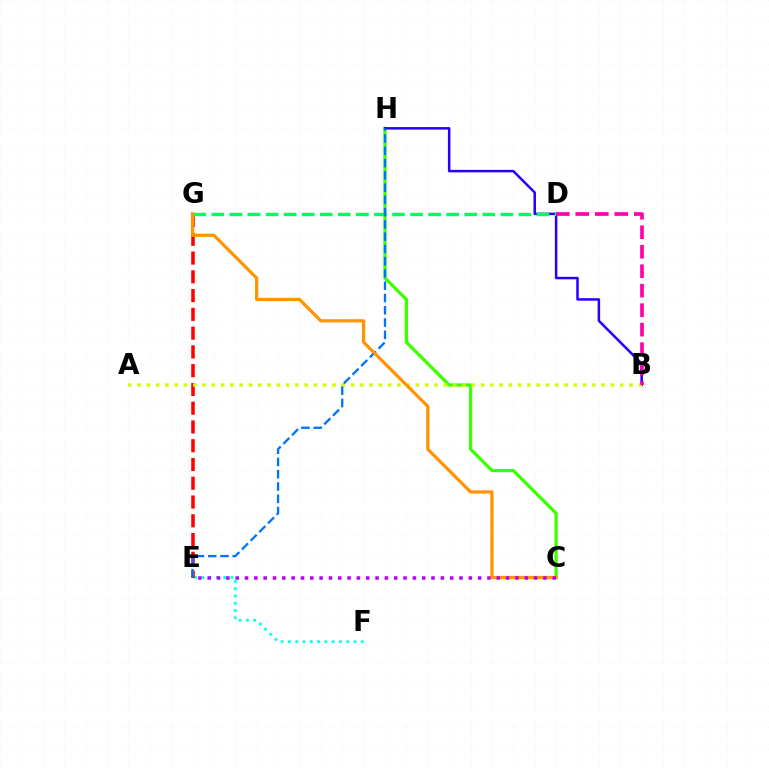{('C', 'H'): [{'color': '#3dff00', 'line_style': 'solid', 'thickness': 2.35}], ('E', 'F'): [{'color': '#00fff6', 'line_style': 'dotted', 'thickness': 1.98}], ('E', 'G'): [{'color': '#ff0000', 'line_style': 'dashed', 'thickness': 2.55}], ('B', 'H'): [{'color': '#2500ff', 'line_style': 'solid', 'thickness': 1.81}], ('D', 'G'): [{'color': '#00ff5c', 'line_style': 'dashed', 'thickness': 2.45}], ('A', 'B'): [{'color': '#d1ff00', 'line_style': 'dotted', 'thickness': 2.52}], ('B', 'D'): [{'color': '#ff00ac', 'line_style': 'dashed', 'thickness': 2.65}], ('E', 'H'): [{'color': '#0074ff', 'line_style': 'dashed', 'thickness': 1.67}], ('C', 'G'): [{'color': '#ff9400', 'line_style': 'solid', 'thickness': 2.33}], ('C', 'E'): [{'color': '#b900ff', 'line_style': 'dotted', 'thickness': 2.53}]}